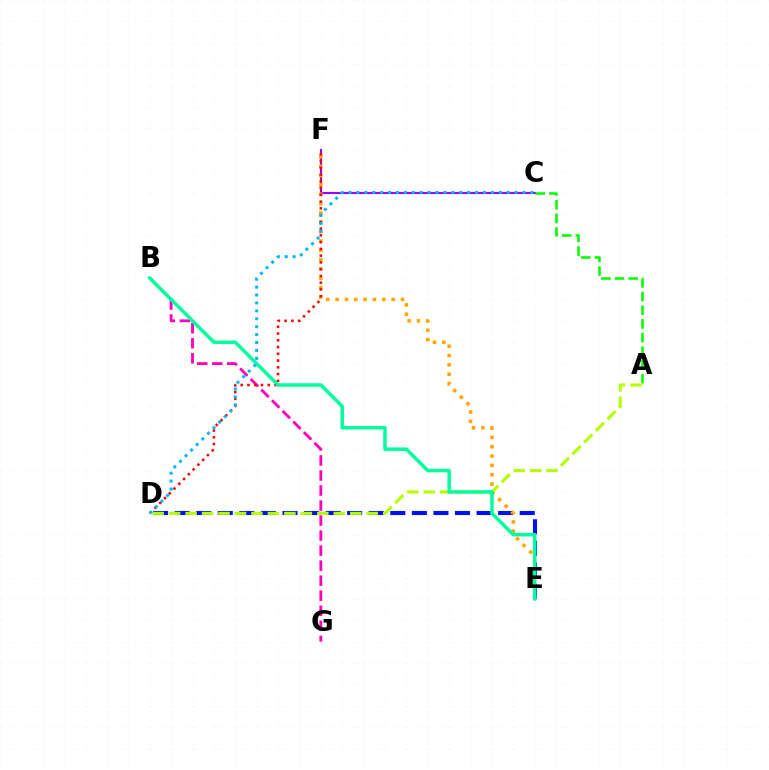{('C', 'F'): [{'color': '#9b00ff', 'line_style': 'solid', 'thickness': 1.53}], ('B', 'G'): [{'color': '#ff00bd', 'line_style': 'dashed', 'thickness': 2.04}], ('D', 'E'): [{'color': '#0010ff', 'line_style': 'dashed', 'thickness': 2.93}], ('A', 'D'): [{'color': '#b3ff00', 'line_style': 'dashed', 'thickness': 2.24}], ('A', 'C'): [{'color': '#08ff00', 'line_style': 'dashed', 'thickness': 1.86}], ('E', 'F'): [{'color': '#ffa500', 'line_style': 'dotted', 'thickness': 2.54}], ('D', 'F'): [{'color': '#ff0000', 'line_style': 'dotted', 'thickness': 1.84}], ('B', 'E'): [{'color': '#00ff9d', 'line_style': 'solid', 'thickness': 2.5}], ('C', 'D'): [{'color': '#00b5ff', 'line_style': 'dotted', 'thickness': 2.15}]}